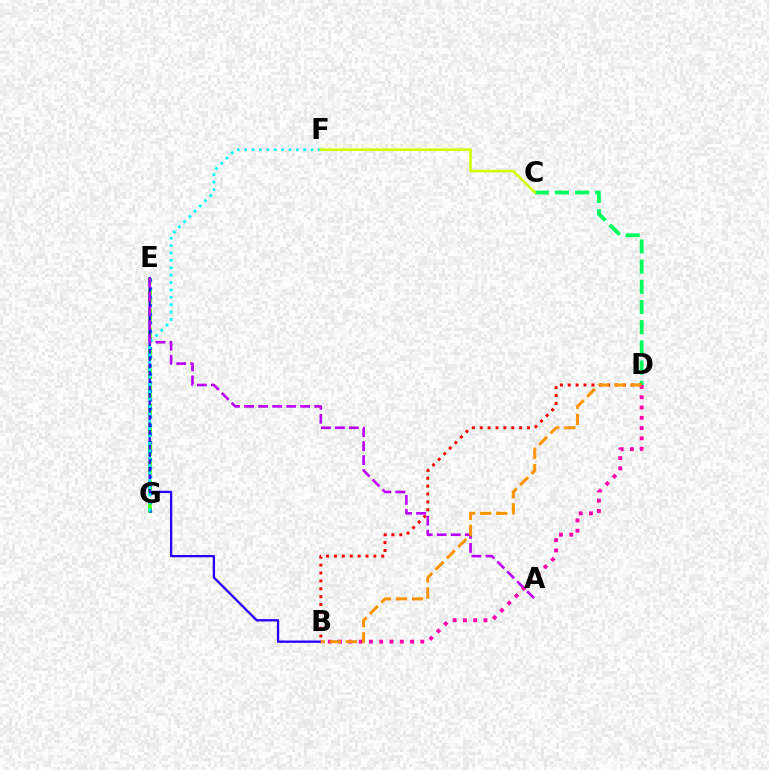{('C', 'D'): [{'color': '#00ff5c', 'line_style': 'dashed', 'thickness': 2.74}], ('E', 'G'): [{'color': '#3dff00', 'line_style': 'dashed', 'thickness': 2.6}, {'color': '#0074ff', 'line_style': 'dotted', 'thickness': 2.32}], ('B', 'E'): [{'color': '#2500ff', 'line_style': 'solid', 'thickness': 1.66}], ('B', 'D'): [{'color': '#ff0000', 'line_style': 'dotted', 'thickness': 2.14}, {'color': '#ff00ac', 'line_style': 'dotted', 'thickness': 2.79}, {'color': '#ff9400', 'line_style': 'dashed', 'thickness': 2.18}], ('F', 'G'): [{'color': '#00fff6', 'line_style': 'dotted', 'thickness': 2.01}], ('A', 'E'): [{'color': '#b900ff', 'line_style': 'dashed', 'thickness': 1.9}], ('C', 'F'): [{'color': '#d1ff00', 'line_style': 'solid', 'thickness': 1.88}]}